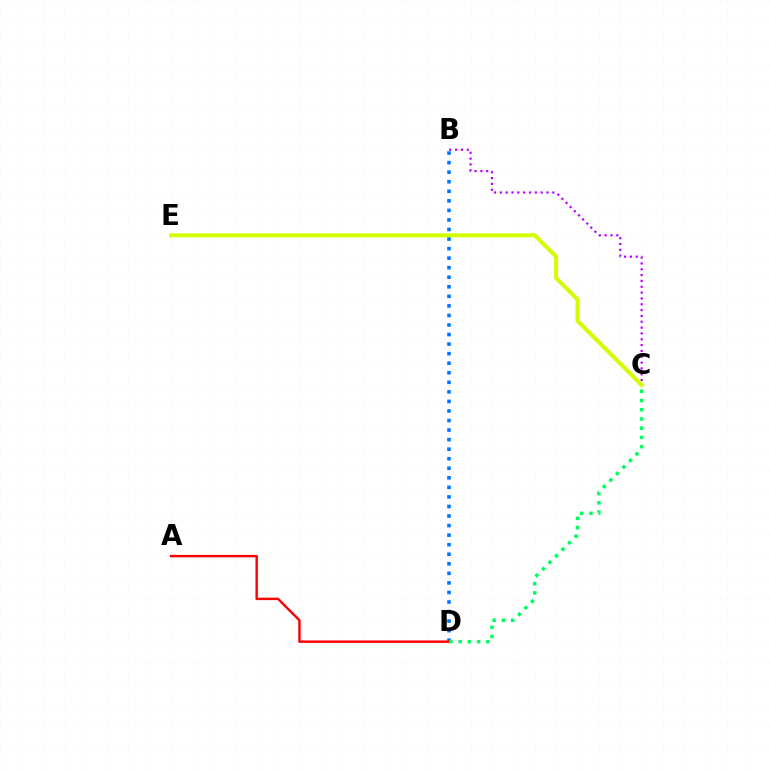{('B', 'C'): [{'color': '#b900ff', 'line_style': 'dotted', 'thickness': 1.59}], ('B', 'D'): [{'color': '#0074ff', 'line_style': 'dotted', 'thickness': 2.6}], ('A', 'D'): [{'color': '#ff0000', 'line_style': 'solid', 'thickness': 1.75}], ('C', 'E'): [{'color': '#d1ff00', 'line_style': 'solid', 'thickness': 2.89}], ('C', 'D'): [{'color': '#00ff5c', 'line_style': 'dotted', 'thickness': 2.51}]}